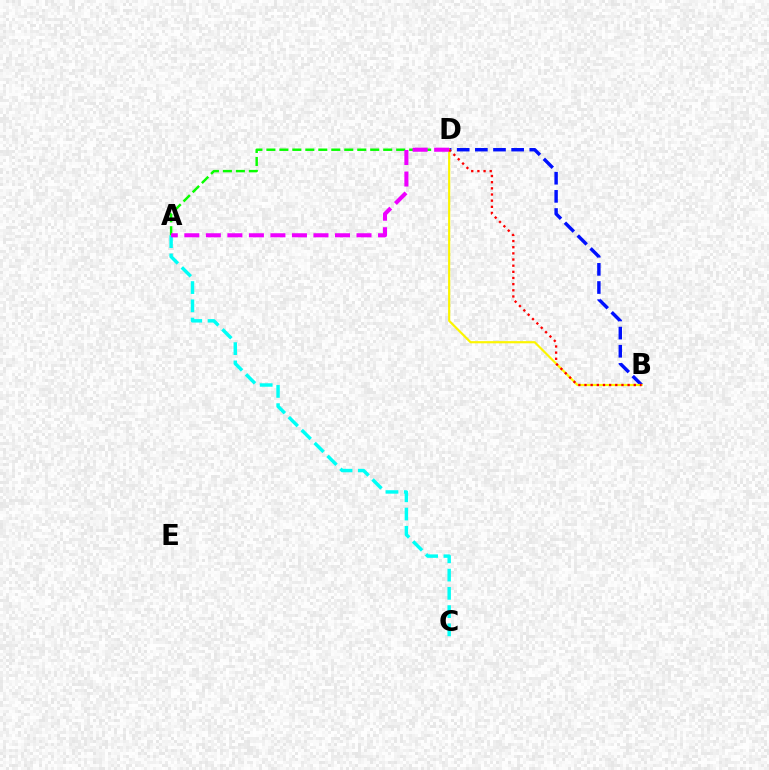{('A', 'C'): [{'color': '#00fff6', 'line_style': 'dashed', 'thickness': 2.48}], ('B', 'D'): [{'color': '#0010ff', 'line_style': 'dashed', 'thickness': 2.47}, {'color': '#fcf500', 'line_style': 'solid', 'thickness': 1.57}, {'color': '#ff0000', 'line_style': 'dotted', 'thickness': 1.67}], ('A', 'D'): [{'color': '#08ff00', 'line_style': 'dashed', 'thickness': 1.76}, {'color': '#ee00ff', 'line_style': 'dashed', 'thickness': 2.92}]}